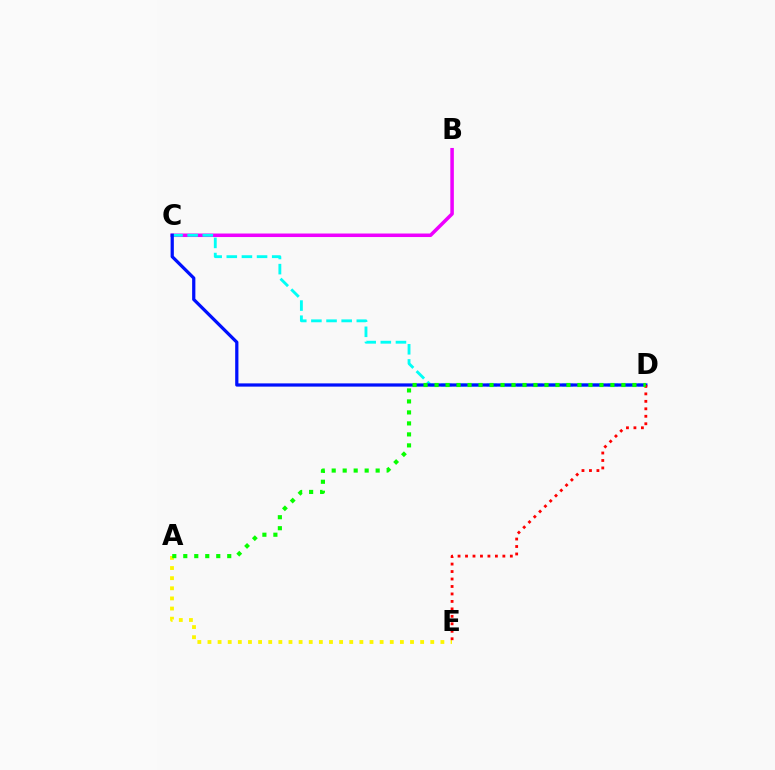{('B', 'C'): [{'color': '#ee00ff', 'line_style': 'solid', 'thickness': 2.54}], ('C', 'D'): [{'color': '#00fff6', 'line_style': 'dashed', 'thickness': 2.06}, {'color': '#0010ff', 'line_style': 'solid', 'thickness': 2.33}], ('A', 'E'): [{'color': '#fcf500', 'line_style': 'dotted', 'thickness': 2.75}], ('D', 'E'): [{'color': '#ff0000', 'line_style': 'dotted', 'thickness': 2.03}], ('A', 'D'): [{'color': '#08ff00', 'line_style': 'dotted', 'thickness': 2.99}]}